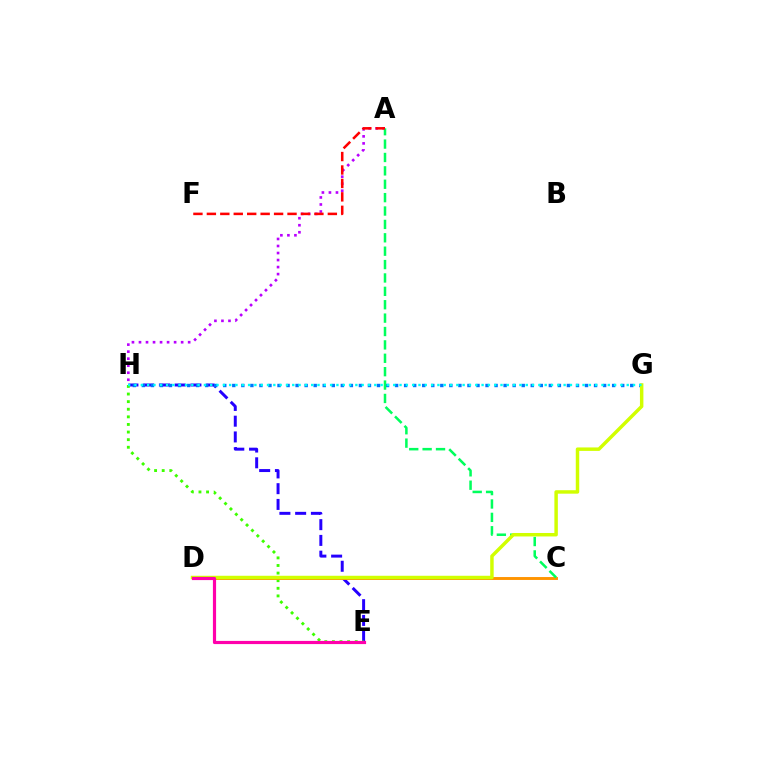{('A', 'H'): [{'color': '#b900ff', 'line_style': 'dotted', 'thickness': 1.91}], ('E', 'H'): [{'color': '#2500ff', 'line_style': 'dashed', 'thickness': 2.14}, {'color': '#3dff00', 'line_style': 'dotted', 'thickness': 2.07}], ('G', 'H'): [{'color': '#0074ff', 'line_style': 'dotted', 'thickness': 2.46}, {'color': '#00fff6', 'line_style': 'dotted', 'thickness': 1.71}], ('C', 'D'): [{'color': '#ff9400', 'line_style': 'solid', 'thickness': 2.1}], ('A', 'C'): [{'color': '#00ff5c', 'line_style': 'dashed', 'thickness': 1.82}], ('D', 'G'): [{'color': '#d1ff00', 'line_style': 'solid', 'thickness': 2.49}], ('A', 'F'): [{'color': '#ff0000', 'line_style': 'dashed', 'thickness': 1.83}], ('D', 'E'): [{'color': '#ff00ac', 'line_style': 'solid', 'thickness': 2.29}]}